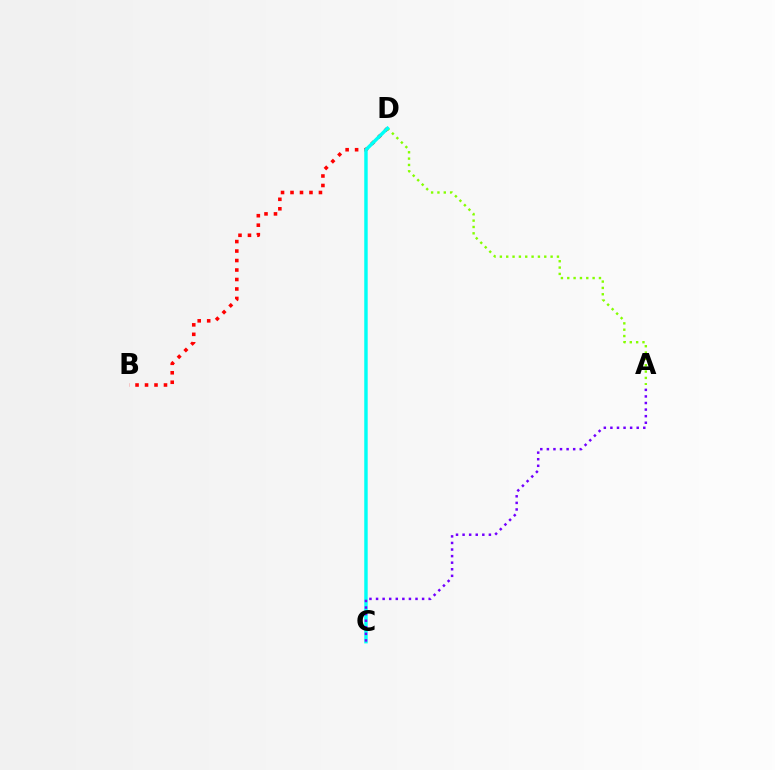{('B', 'D'): [{'color': '#ff0000', 'line_style': 'dotted', 'thickness': 2.58}], ('A', 'D'): [{'color': '#84ff00', 'line_style': 'dotted', 'thickness': 1.72}], ('C', 'D'): [{'color': '#00fff6', 'line_style': 'solid', 'thickness': 2.48}], ('A', 'C'): [{'color': '#7200ff', 'line_style': 'dotted', 'thickness': 1.79}]}